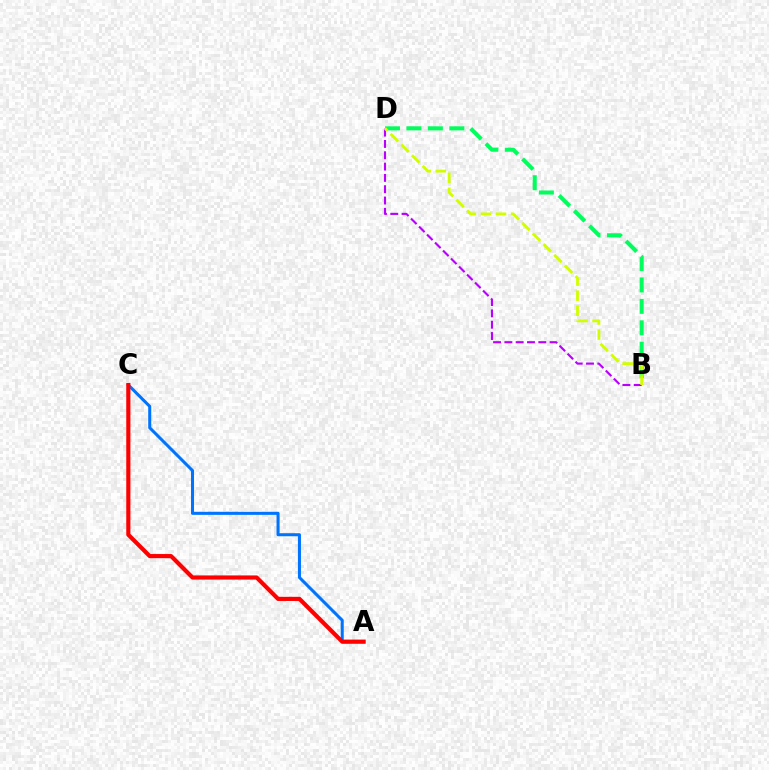{('B', 'D'): [{'color': '#00ff5c', 'line_style': 'dashed', 'thickness': 2.91}, {'color': '#b900ff', 'line_style': 'dashed', 'thickness': 1.54}, {'color': '#d1ff00', 'line_style': 'dashed', 'thickness': 2.05}], ('A', 'C'): [{'color': '#0074ff', 'line_style': 'solid', 'thickness': 2.19}, {'color': '#ff0000', 'line_style': 'solid', 'thickness': 3.0}]}